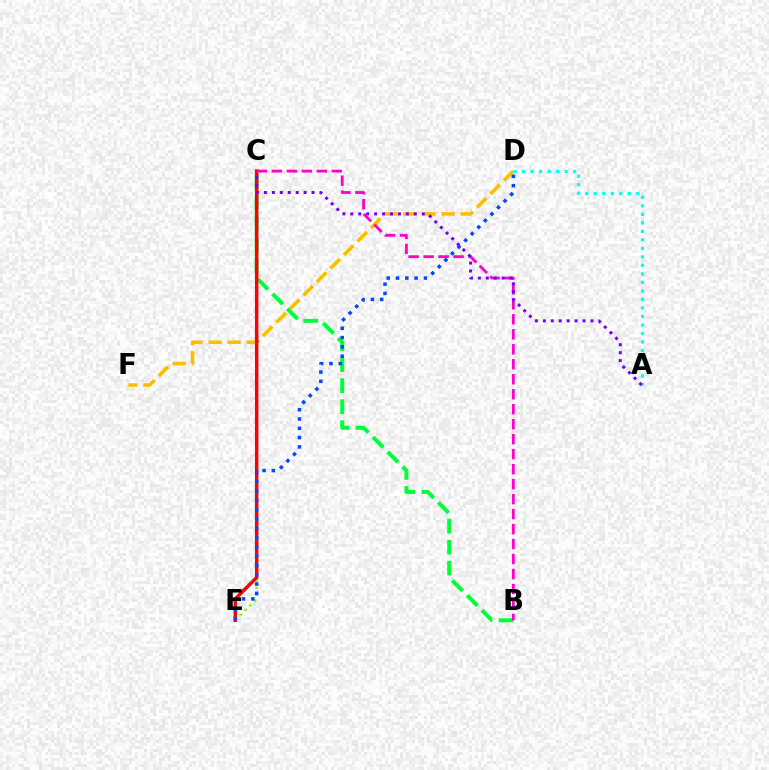{('C', 'E'): [{'color': '#84ff00', 'line_style': 'dotted', 'thickness': 1.8}, {'color': '#ff0000', 'line_style': 'solid', 'thickness': 2.49}], ('B', 'C'): [{'color': '#00ff39', 'line_style': 'dashed', 'thickness': 2.85}, {'color': '#ff00cf', 'line_style': 'dashed', 'thickness': 2.04}], ('D', 'F'): [{'color': '#ffbd00', 'line_style': 'dashed', 'thickness': 2.59}], ('D', 'E'): [{'color': '#004bff', 'line_style': 'dotted', 'thickness': 2.53}], ('A', 'D'): [{'color': '#00fff6', 'line_style': 'dotted', 'thickness': 2.31}], ('A', 'C'): [{'color': '#7200ff', 'line_style': 'dotted', 'thickness': 2.16}]}